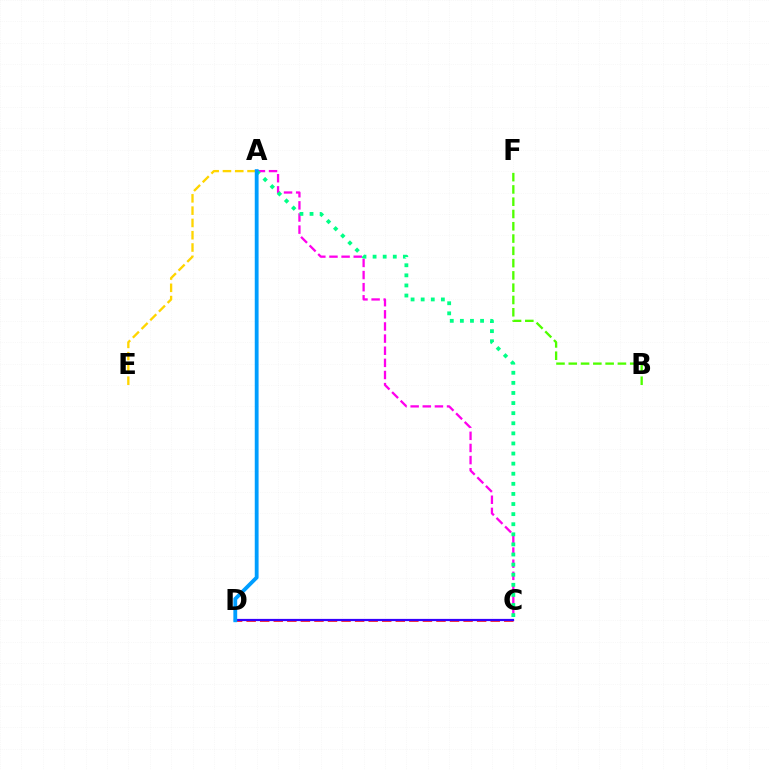{('C', 'D'): [{'color': '#ff0000', 'line_style': 'dashed', 'thickness': 1.84}, {'color': '#3700ff', 'line_style': 'solid', 'thickness': 1.6}], ('A', 'C'): [{'color': '#ff00ed', 'line_style': 'dashed', 'thickness': 1.65}, {'color': '#00ff86', 'line_style': 'dotted', 'thickness': 2.74}], ('B', 'F'): [{'color': '#4fff00', 'line_style': 'dashed', 'thickness': 1.67}], ('A', 'E'): [{'color': '#ffd500', 'line_style': 'dashed', 'thickness': 1.67}], ('A', 'D'): [{'color': '#009eff', 'line_style': 'solid', 'thickness': 2.75}]}